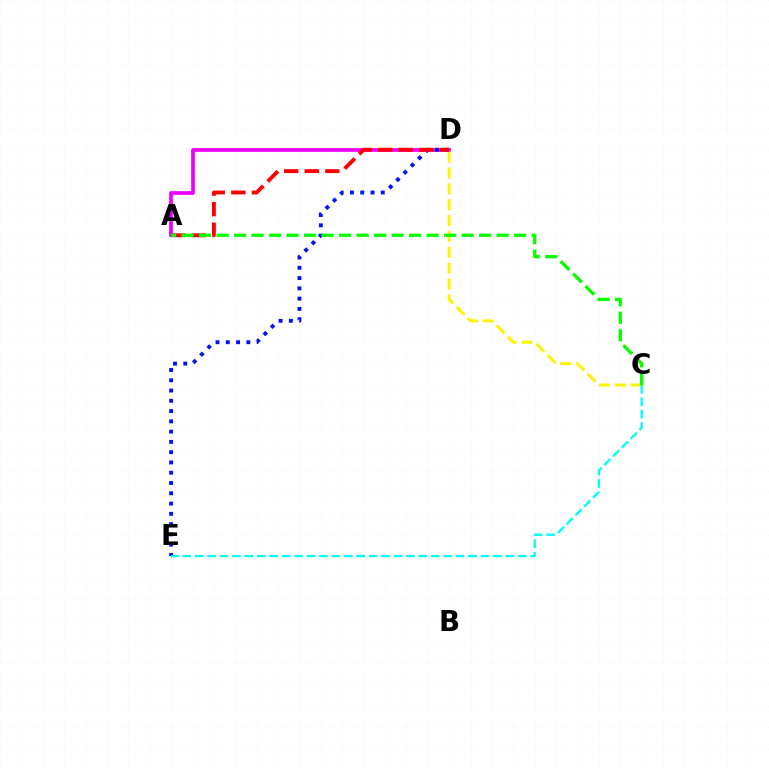{('A', 'D'): [{'color': '#ee00ff', 'line_style': 'solid', 'thickness': 2.66}, {'color': '#ff0000', 'line_style': 'dashed', 'thickness': 2.79}], ('D', 'E'): [{'color': '#0010ff', 'line_style': 'dotted', 'thickness': 2.79}], ('C', 'D'): [{'color': '#fcf500', 'line_style': 'dashed', 'thickness': 2.15}], ('A', 'C'): [{'color': '#08ff00', 'line_style': 'dashed', 'thickness': 2.38}], ('C', 'E'): [{'color': '#00fff6', 'line_style': 'dashed', 'thickness': 1.69}]}